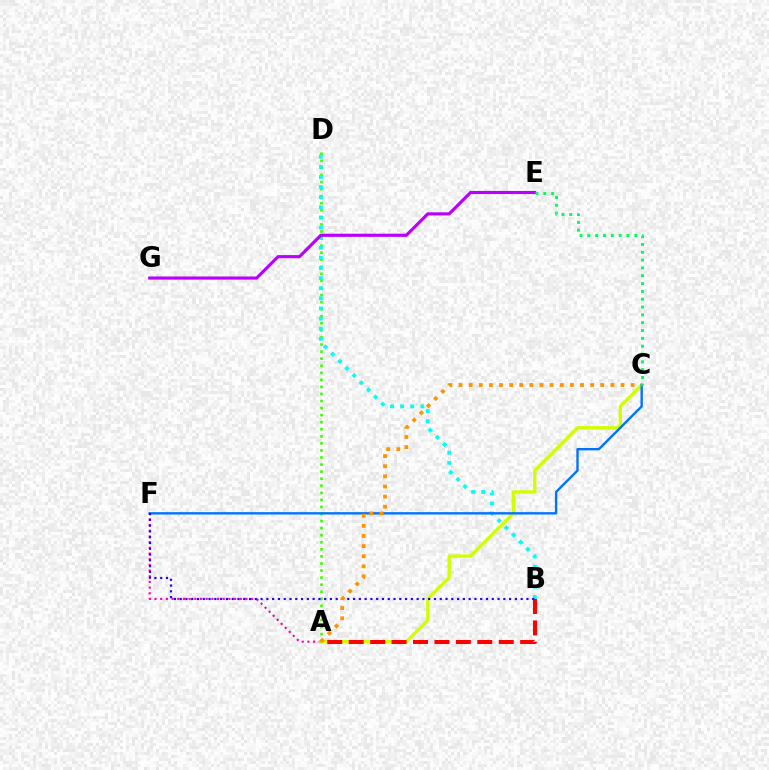{('A', 'F'): [{'color': '#ff00ac', 'line_style': 'dotted', 'thickness': 1.54}], ('A', 'C'): [{'color': '#d1ff00', 'line_style': 'solid', 'thickness': 2.41}, {'color': '#ff9400', 'line_style': 'dotted', 'thickness': 2.75}], ('A', 'D'): [{'color': '#3dff00', 'line_style': 'dotted', 'thickness': 1.92}], ('B', 'D'): [{'color': '#00fff6', 'line_style': 'dotted', 'thickness': 2.75}], ('A', 'B'): [{'color': '#ff0000', 'line_style': 'dashed', 'thickness': 2.91}], ('E', 'G'): [{'color': '#b900ff', 'line_style': 'solid', 'thickness': 2.26}], ('C', 'F'): [{'color': '#0074ff', 'line_style': 'solid', 'thickness': 1.71}], ('B', 'F'): [{'color': '#2500ff', 'line_style': 'dotted', 'thickness': 1.57}], ('C', 'E'): [{'color': '#00ff5c', 'line_style': 'dotted', 'thickness': 2.13}]}